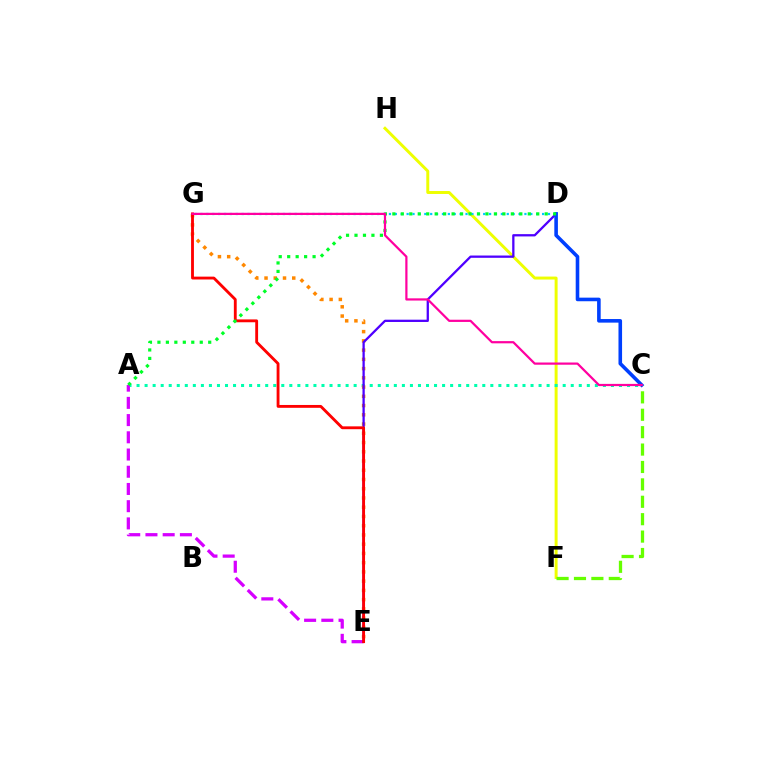{('F', 'H'): [{'color': '#eeff00', 'line_style': 'solid', 'thickness': 2.13}], ('D', 'G'): [{'color': '#00c7ff', 'line_style': 'dotted', 'thickness': 1.6}], ('C', 'F'): [{'color': '#66ff00', 'line_style': 'dashed', 'thickness': 2.36}], ('A', 'C'): [{'color': '#00ffaf', 'line_style': 'dotted', 'thickness': 2.18}], ('E', 'G'): [{'color': '#ff8800', 'line_style': 'dotted', 'thickness': 2.51}, {'color': '#ff0000', 'line_style': 'solid', 'thickness': 2.05}], ('A', 'E'): [{'color': '#d600ff', 'line_style': 'dashed', 'thickness': 2.34}], ('D', 'E'): [{'color': '#4f00ff', 'line_style': 'solid', 'thickness': 1.65}], ('C', 'D'): [{'color': '#003fff', 'line_style': 'solid', 'thickness': 2.59}], ('A', 'D'): [{'color': '#00ff27', 'line_style': 'dotted', 'thickness': 2.3}], ('C', 'G'): [{'color': '#ff00a0', 'line_style': 'solid', 'thickness': 1.6}]}